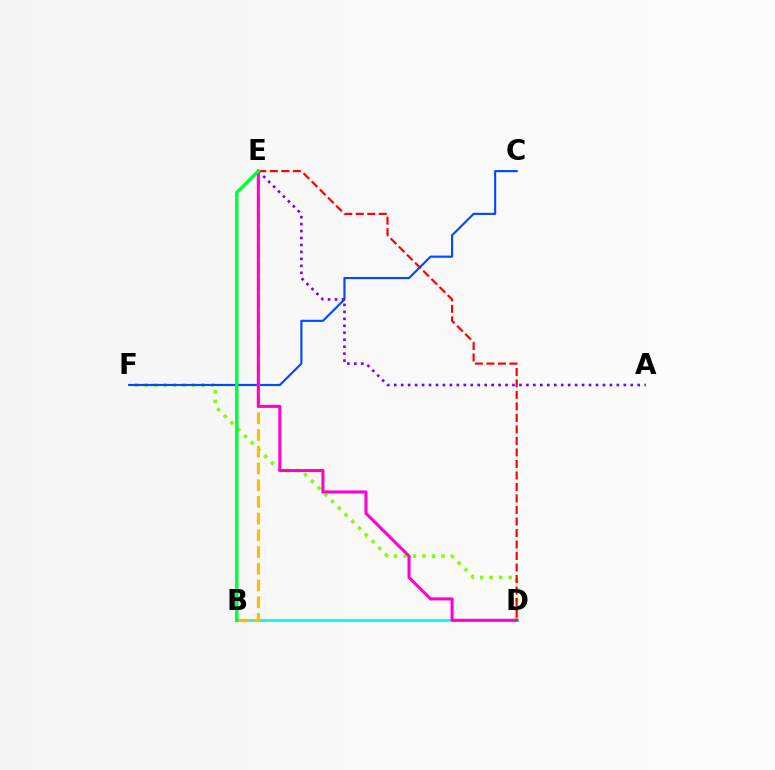{('D', 'F'): [{'color': '#84ff00', 'line_style': 'dotted', 'thickness': 2.58}], ('D', 'E'): [{'color': '#ff0000', 'line_style': 'dashed', 'thickness': 1.56}, {'color': '#ff00cf', 'line_style': 'solid', 'thickness': 2.19}], ('C', 'F'): [{'color': '#004bff', 'line_style': 'solid', 'thickness': 1.54}], ('B', 'D'): [{'color': '#00fff6', 'line_style': 'solid', 'thickness': 2.05}], ('A', 'E'): [{'color': '#7200ff', 'line_style': 'dotted', 'thickness': 1.89}], ('B', 'E'): [{'color': '#ffbd00', 'line_style': 'dashed', 'thickness': 2.27}, {'color': '#00ff39', 'line_style': 'solid', 'thickness': 2.45}]}